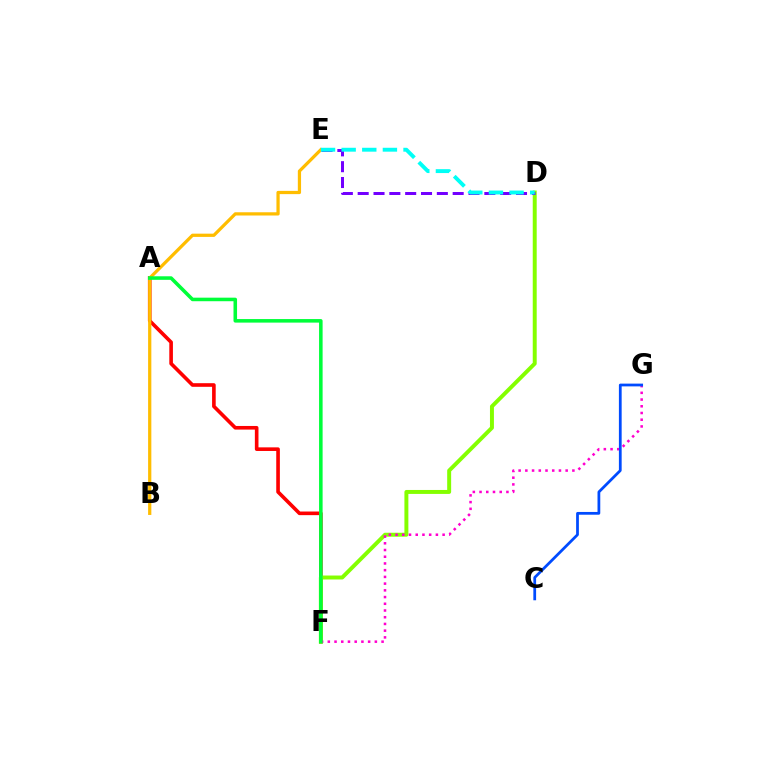{('A', 'F'): [{'color': '#ff0000', 'line_style': 'solid', 'thickness': 2.61}, {'color': '#00ff39', 'line_style': 'solid', 'thickness': 2.56}], ('D', 'F'): [{'color': '#84ff00', 'line_style': 'solid', 'thickness': 2.85}], ('B', 'E'): [{'color': '#ffbd00', 'line_style': 'solid', 'thickness': 2.33}], ('F', 'G'): [{'color': '#ff00cf', 'line_style': 'dotted', 'thickness': 1.83}], ('C', 'G'): [{'color': '#004bff', 'line_style': 'solid', 'thickness': 1.99}], ('D', 'E'): [{'color': '#7200ff', 'line_style': 'dashed', 'thickness': 2.15}, {'color': '#00fff6', 'line_style': 'dashed', 'thickness': 2.8}]}